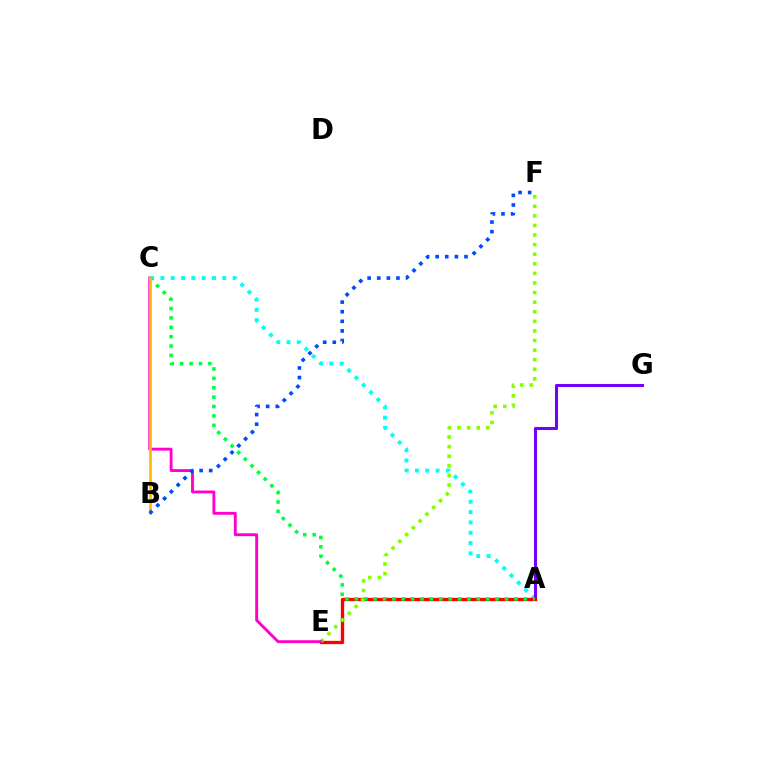{('A', 'C'): [{'color': '#00fff6', 'line_style': 'dotted', 'thickness': 2.81}, {'color': '#00ff39', 'line_style': 'dotted', 'thickness': 2.55}], ('A', 'G'): [{'color': '#7200ff', 'line_style': 'solid', 'thickness': 2.19}], ('A', 'E'): [{'color': '#ff0000', 'line_style': 'solid', 'thickness': 2.39}], ('E', 'F'): [{'color': '#84ff00', 'line_style': 'dotted', 'thickness': 2.6}], ('C', 'E'): [{'color': '#ff00cf', 'line_style': 'solid', 'thickness': 2.08}], ('B', 'C'): [{'color': '#ffbd00', 'line_style': 'solid', 'thickness': 1.97}], ('B', 'F'): [{'color': '#004bff', 'line_style': 'dotted', 'thickness': 2.61}]}